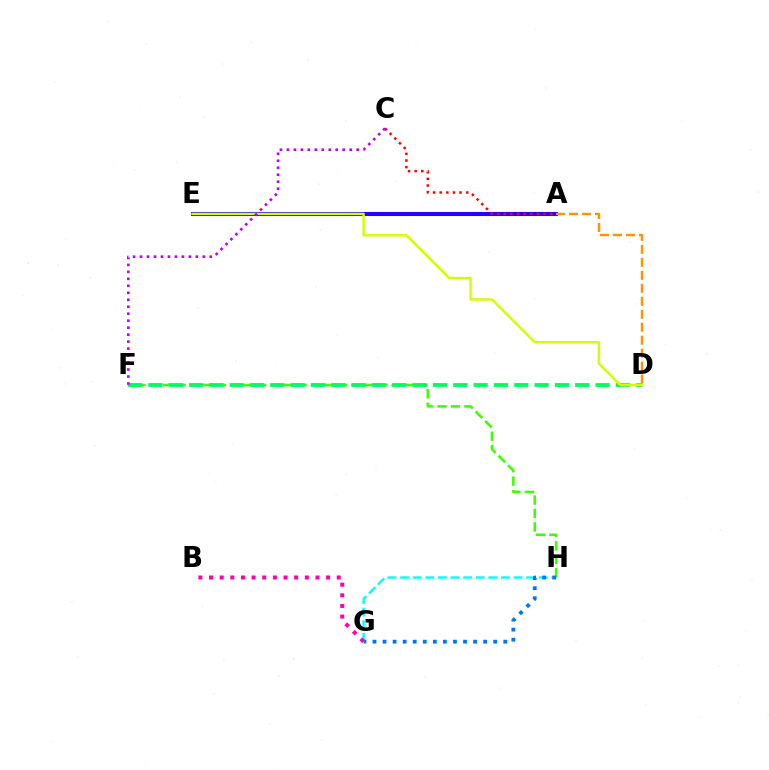{('A', 'E'): [{'color': '#2500ff', 'line_style': 'solid', 'thickness': 2.93}], ('A', 'D'): [{'color': '#ff9400', 'line_style': 'dashed', 'thickness': 1.76}], ('A', 'C'): [{'color': '#ff0000', 'line_style': 'dotted', 'thickness': 1.8}], ('G', 'H'): [{'color': '#00fff6', 'line_style': 'dashed', 'thickness': 1.71}, {'color': '#0074ff', 'line_style': 'dotted', 'thickness': 2.73}], ('B', 'G'): [{'color': '#ff00ac', 'line_style': 'dotted', 'thickness': 2.89}], ('F', 'H'): [{'color': '#3dff00', 'line_style': 'dashed', 'thickness': 1.83}], ('D', 'F'): [{'color': '#00ff5c', 'line_style': 'dashed', 'thickness': 2.76}], ('D', 'E'): [{'color': '#d1ff00', 'line_style': 'solid', 'thickness': 1.75}], ('C', 'F'): [{'color': '#b900ff', 'line_style': 'dotted', 'thickness': 1.9}]}